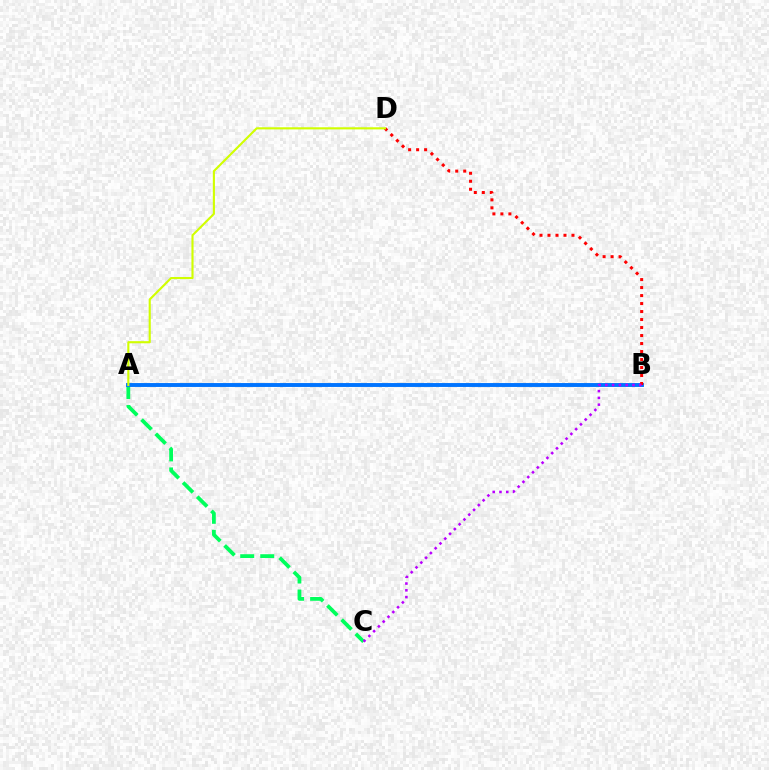{('A', 'C'): [{'color': '#00ff5c', 'line_style': 'dashed', 'thickness': 2.72}], ('A', 'B'): [{'color': '#0074ff', 'line_style': 'solid', 'thickness': 2.81}], ('B', 'D'): [{'color': '#ff0000', 'line_style': 'dotted', 'thickness': 2.17}], ('A', 'D'): [{'color': '#d1ff00', 'line_style': 'solid', 'thickness': 1.53}], ('B', 'C'): [{'color': '#b900ff', 'line_style': 'dotted', 'thickness': 1.84}]}